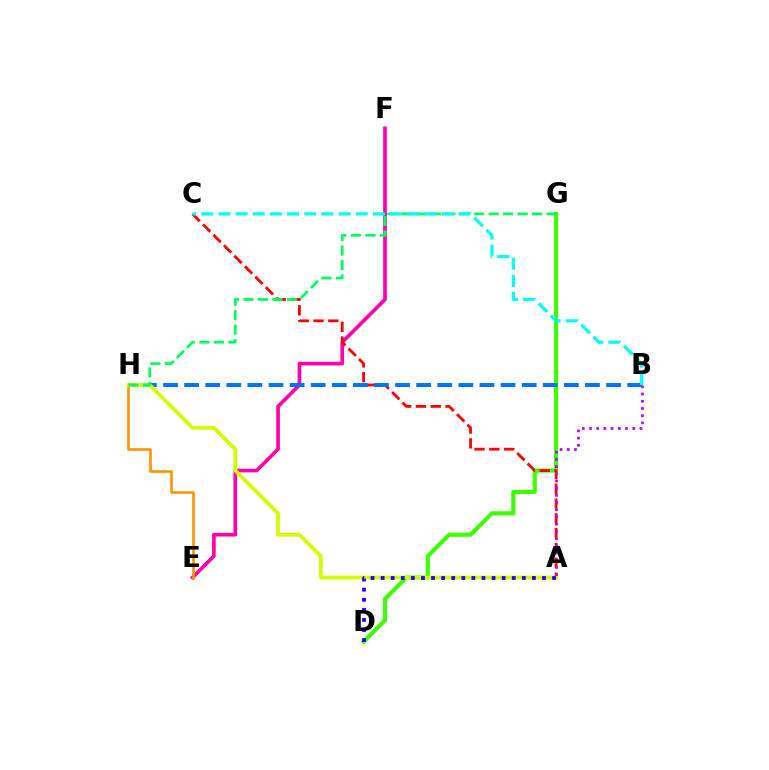{('E', 'F'): [{'color': '#ff00ac', 'line_style': 'solid', 'thickness': 2.63}], ('D', 'G'): [{'color': '#3dff00', 'line_style': 'solid', 'thickness': 2.98}], ('A', 'C'): [{'color': '#ff0000', 'line_style': 'dashed', 'thickness': 2.01}], ('B', 'H'): [{'color': '#0074ff', 'line_style': 'dashed', 'thickness': 2.87}], ('E', 'H'): [{'color': '#ff9400', 'line_style': 'solid', 'thickness': 1.89}], ('A', 'H'): [{'color': '#d1ff00', 'line_style': 'solid', 'thickness': 2.71}], ('A', 'B'): [{'color': '#b900ff', 'line_style': 'dotted', 'thickness': 1.96}], ('A', 'D'): [{'color': '#2500ff', 'line_style': 'dotted', 'thickness': 2.74}], ('G', 'H'): [{'color': '#00ff5c', 'line_style': 'dashed', 'thickness': 1.97}], ('B', 'C'): [{'color': '#00fff6', 'line_style': 'dashed', 'thickness': 2.33}]}